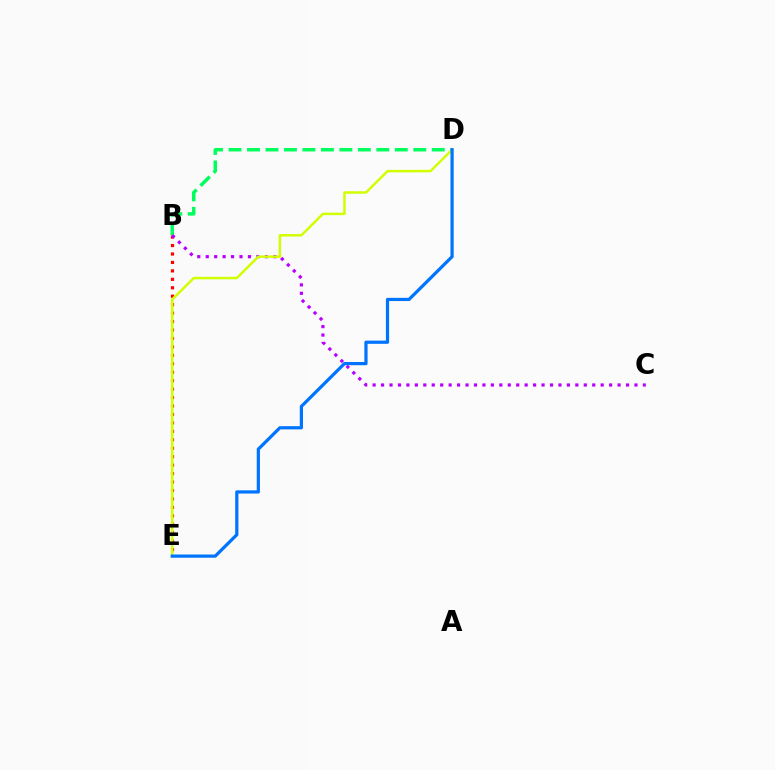{('B', 'D'): [{'color': '#00ff5c', 'line_style': 'dashed', 'thickness': 2.51}], ('B', 'E'): [{'color': '#ff0000', 'line_style': 'dotted', 'thickness': 2.29}], ('B', 'C'): [{'color': '#b900ff', 'line_style': 'dotted', 'thickness': 2.29}], ('D', 'E'): [{'color': '#d1ff00', 'line_style': 'solid', 'thickness': 1.78}, {'color': '#0074ff', 'line_style': 'solid', 'thickness': 2.32}]}